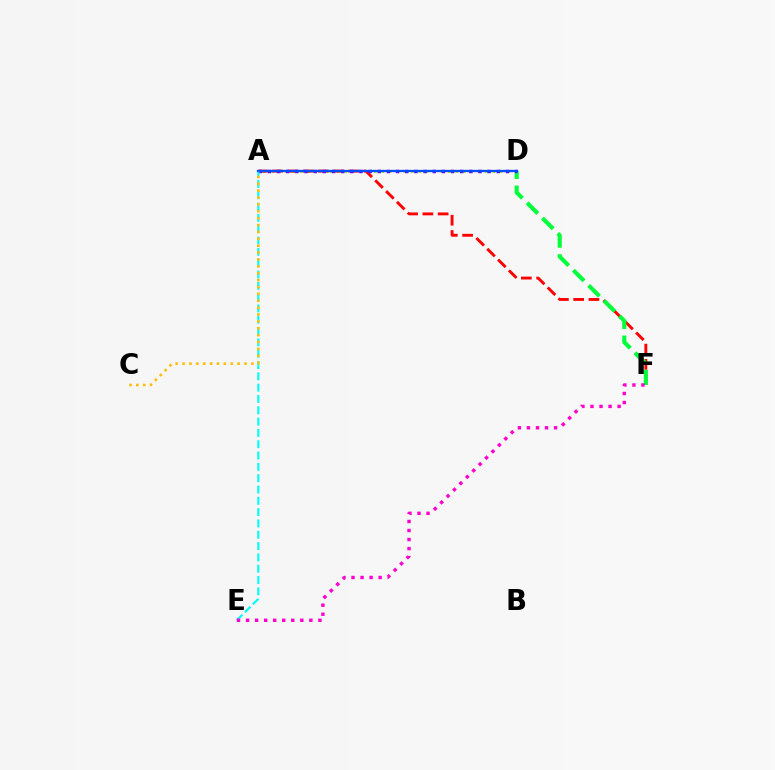{('A', 'D'): [{'color': '#84ff00', 'line_style': 'dotted', 'thickness': 2.01}, {'color': '#7200ff', 'line_style': 'dotted', 'thickness': 2.49}, {'color': '#004bff', 'line_style': 'solid', 'thickness': 1.65}], ('A', 'F'): [{'color': '#ff0000', 'line_style': 'dashed', 'thickness': 2.08}], ('D', 'F'): [{'color': '#00ff39', 'line_style': 'dashed', 'thickness': 2.94}], ('A', 'E'): [{'color': '#00fff6', 'line_style': 'dashed', 'thickness': 1.54}], ('E', 'F'): [{'color': '#ff00cf', 'line_style': 'dotted', 'thickness': 2.46}], ('A', 'C'): [{'color': '#ffbd00', 'line_style': 'dotted', 'thickness': 1.87}]}